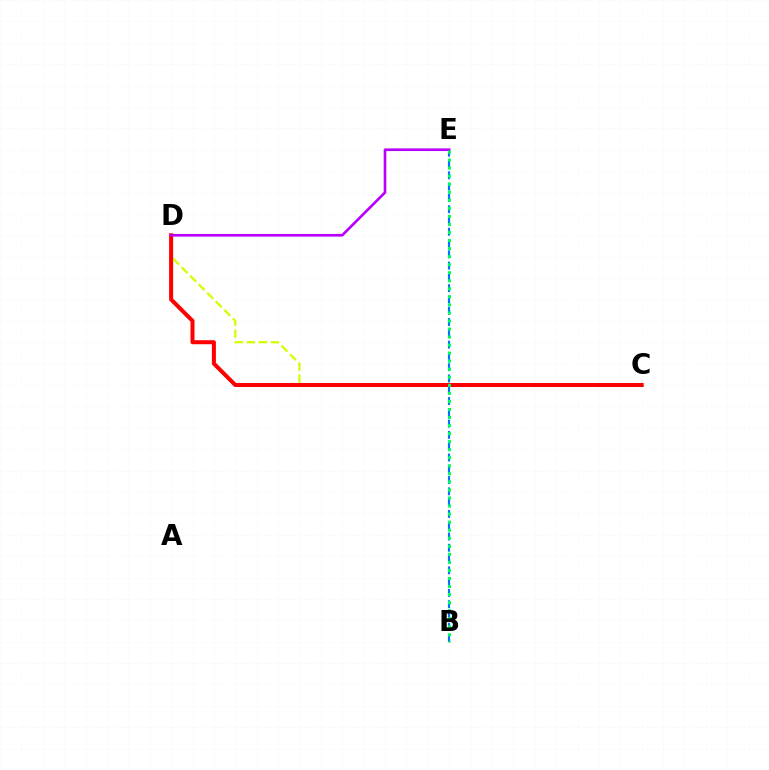{('C', 'D'): [{'color': '#d1ff00', 'line_style': 'dashed', 'thickness': 1.64}, {'color': '#ff0000', 'line_style': 'solid', 'thickness': 2.89}], ('B', 'E'): [{'color': '#0074ff', 'line_style': 'dashed', 'thickness': 1.53}, {'color': '#00ff5c', 'line_style': 'dotted', 'thickness': 2.19}], ('D', 'E'): [{'color': '#b900ff', 'line_style': 'solid', 'thickness': 1.91}]}